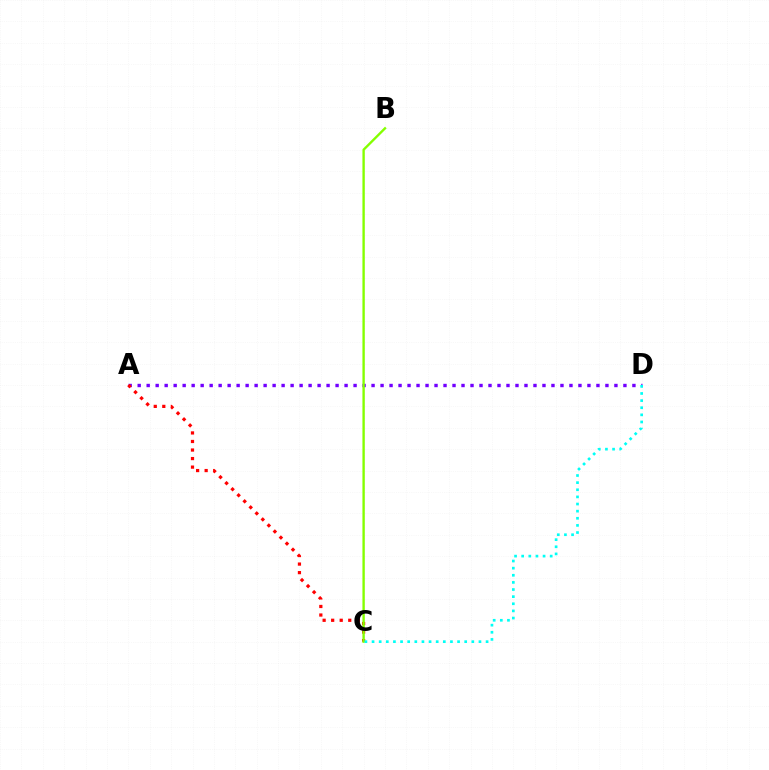{('A', 'D'): [{'color': '#7200ff', 'line_style': 'dotted', 'thickness': 2.44}], ('A', 'C'): [{'color': '#ff0000', 'line_style': 'dotted', 'thickness': 2.32}], ('B', 'C'): [{'color': '#84ff00', 'line_style': 'solid', 'thickness': 1.71}], ('C', 'D'): [{'color': '#00fff6', 'line_style': 'dotted', 'thickness': 1.94}]}